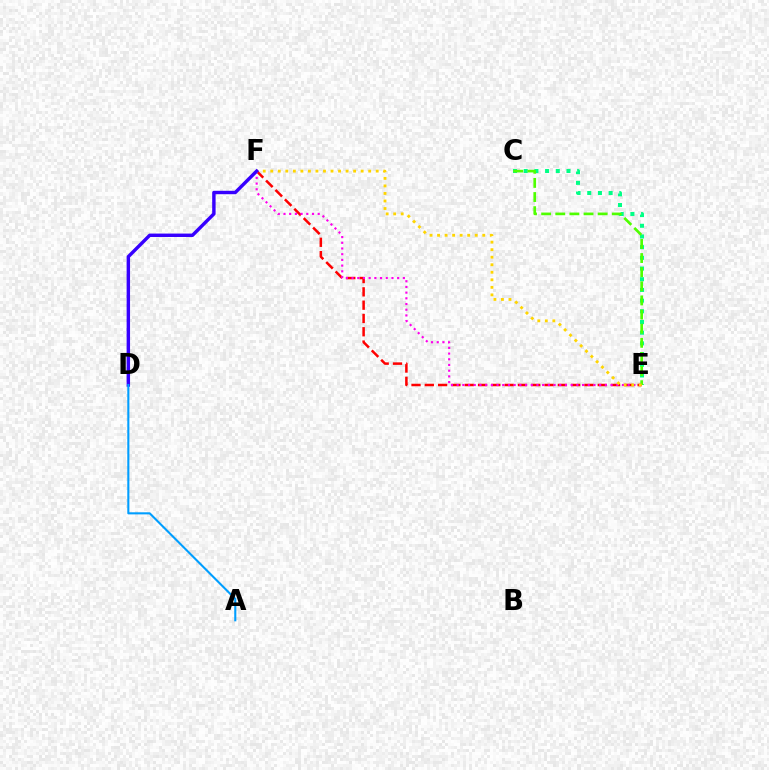{('C', 'E'): [{'color': '#00ff86', 'line_style': 'dotted', 'thickness': 2.9}, {'color': '#4fff00', 'line_style': 'dashed', 'thickness': 1.92}], ('E', 'F'): [{'color': '#ff0000', 'line_style': 'dashed', 'thickness': 1.81}, {'color': '#ff00ed', 'line_style': 'dotted', 'thickness': 1.55}, {'color': '#ffd500', 'line_style': 'dotted', 'thickness': 2.05}], ('D', 'F'): [{'color': '#3700ff', 'line_style': 'solid', 'thickness': 2.46}], ('A', 'D'): [{'color': '#009eff', 'line_style': 'solid', 'thickness': 1.51}]}